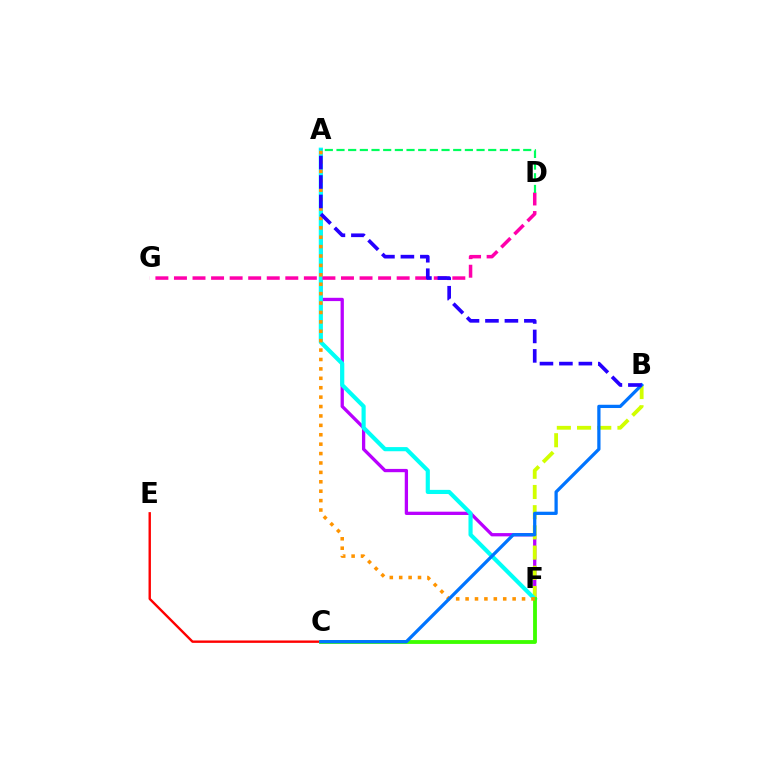{('C', 'E'): [{'color': '#ff0000', 'line_style': 'solid', 'thickness': 1.72}], ('A', 'F'): [{'color': '#b900ff', 'line_style': 'solid', 'thickness': 2.37}, {'color': '#00fff6', 'line_style': 'solid', 'thickness': 2.99}, {'color': '#ff9400', 'line_style': 'dotted', 'thickness': 2.56}], ('B', 'F'): [{'color': '#d1ff00', 'line_style': 'dashed', 'thickness': 2.74}], ('D', 'G'): [{'color': '#ff00ac', 'line_style': 'dashed', 'thickness': 2.52}], ('C', 'F'): [{'color': '#3dff00', 'line_style': 'solid', 'thickness': 2.75}], ('B', 'C'): [{'color': '#0074ff', 'line_style': 'solid', 'thickness': 2.34}], ('A', 'D'): [{'color': '#00ff5c', 'line_style': 'dashed', 'thickness': 1.59}], ('A', 'B'): [{'color': '#2500ff', 'line_style': 'dashed', 'thickness': 2.64}]}